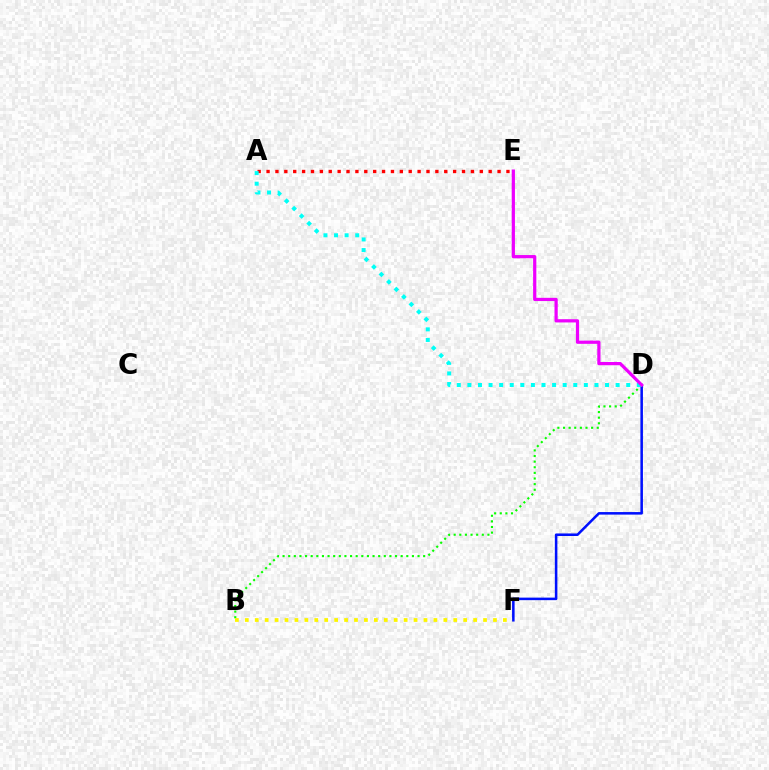{('A', 'E'): [{'color': '#ff0000', 'line_style': 'dotted', 'thickness': 2.41}], ('B', 'D'): [{'color': '#08ff00', 'line_style': 'dotted', 'thickness': 1.53}], ('D', 'F'): [{'color': '#0010ff', 'line_style': 'solid', 'thickness': 1.83}], ('A', 'D'): [{'color': '#00fff6', 'line_style': 'dotted', 'thickness': 2.88}], ('D', 'E'): [{'color': '#ee00ff', 'line_style': 'solid', 'thickness': 2.32}], ('B', 'F'): [{'color': '#fcf500', 'line_style': 'dotted', 'thickness': 2.7}]}